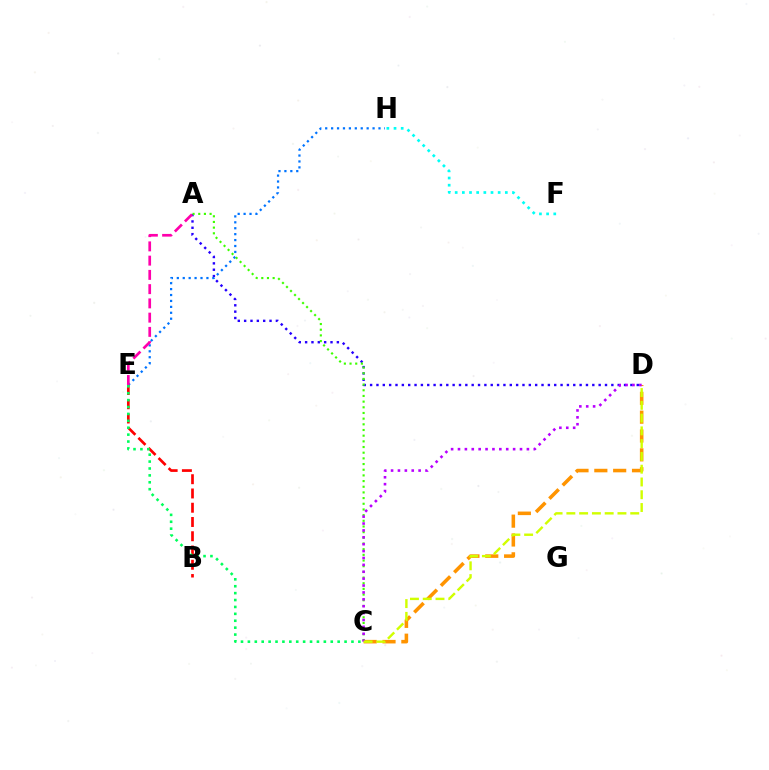{('B', 'E'): [{'color': '#ff0000', 'line_style': 'dashed', 'thickness': 1.94}], ('A', 'D'): [{'color': '#2500ff', 'line_style': 'dotted', 'thickness': 1.72}], ('F', 'H'): [{'color': '#00fff6', 'line_style': 'dotted', 'thickness': 1.95}], ('E', 'H'): [{'color': '#0074ff', 'line_style': 'dotted', 'thickness': 1.61}], ('A', 'E'): [{'color': '#ff00ac', 'line_style': 'dashed', 'thickness': 1.94}], ('A', 'C'): [{'color': '#3dff00', 'line_style': 'dotted', 'thickness': 1.54}], ('C', 'D'): [{'color': '#ff9400', 'line_style': 'dashed', 'thickness': 2.56}, {'color': '#b900ff', 'line_style': 'dotted', 'thickness': 1.87}, {'color': '#d1ff00', 'line_style': 'dashed', 'thickness': 1.74}], ('C', 'E'): [{'color': '#00ff5c', 'line_style': 'dotted', 'thickness': 1.88}]}